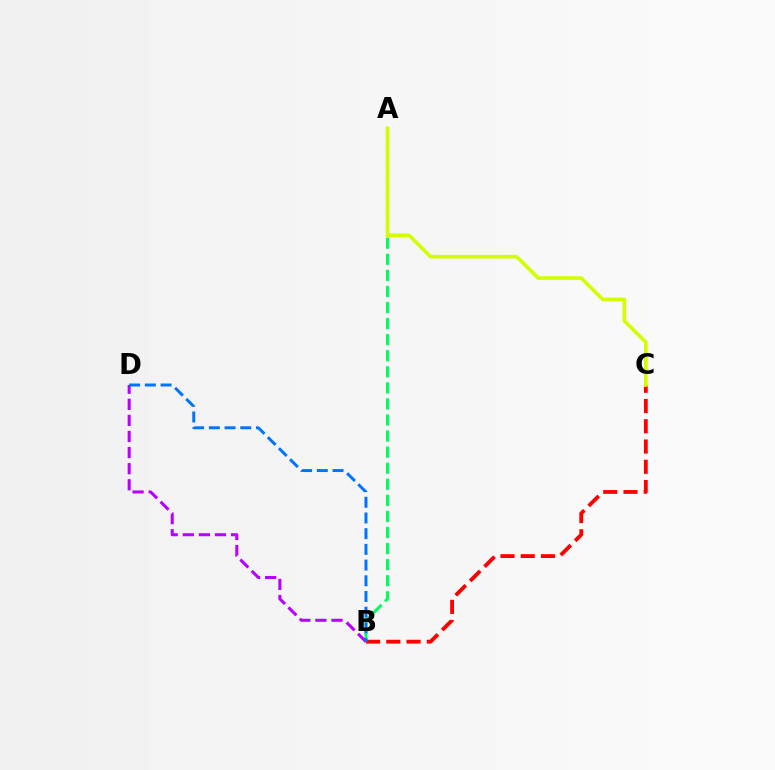{('A', 'B'): [{'color': '#00ff5c', 'line_style': 'dashed', 'thickness': 2.18}], ('B', 'C'): [{'color': '#ff0000', 'line_style': 'dashed', 'thickness': 2.75}], ('B', 'D'): [{'color': '#b900ff', 'line_style': 'dashed', 'thickness': 2.19}, {'color': '#0074ff', 'line_style': 'dashed', 'thickness': 2.13}], ('A', 'C'): [{'color': '#d1ff00', 'line_style': 'solid', 'thickness': 2.62}]}